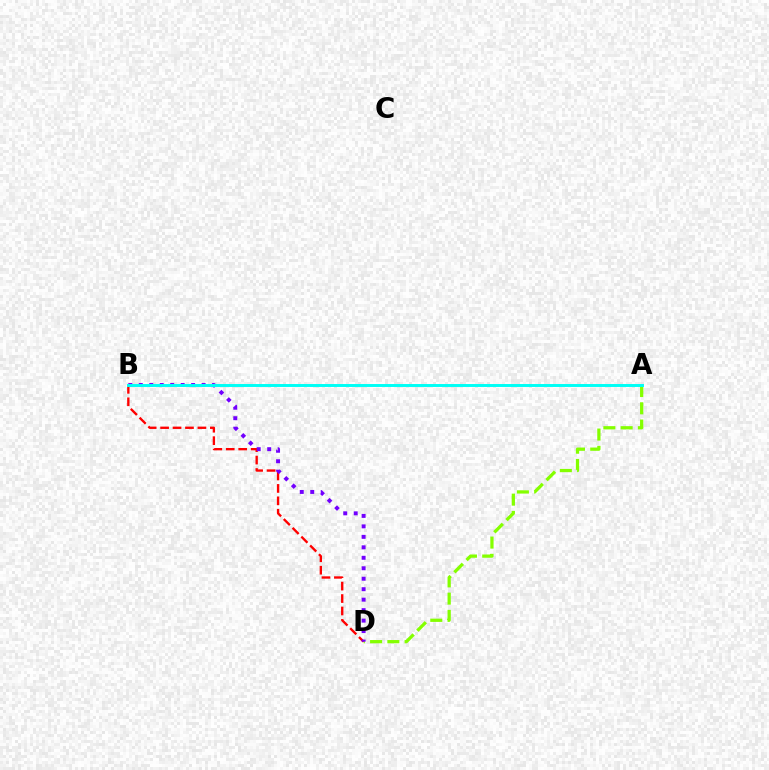{('A', 'D'): [{'color': '#84ff00', 'line_style': 'dashed', 'thickness': 2.35}], ('B', 'D'): [{'color': '#ff0000', 'line_style': 'dashed', 'thickness': 1.69}, {'color': '#7200ff', 'line_style': 'dotted', 'thickness': 2.84}], ('A', 'B'): [{'color': '#00fff6', 'line_style': 'solid', 'thickness': 2.12}]}